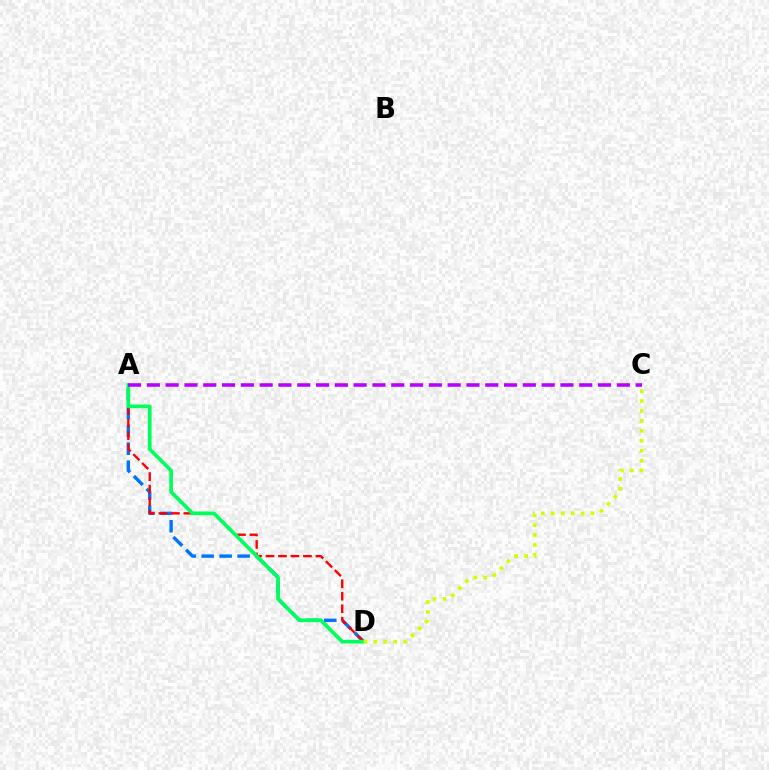{('A', 'D'): [{'color': '#0074ff', 'line_style': 'dashed', 'thickness': 2.44}, {'color': '#ff0000', 'line_style': 'dashed', 'thickness': 1.7}, {'color': '#00ff5c', 'line_style': 'solid', 'thickness': 2.66}], ('A', 'C'): [{'color': '#b900ff', 'line_style': 'dashed', 'thickness': 2.55}], ('C', 'D'): [{'color': '#d1ff00', 'line_style': 'dotted', 'thickness': 2.7}]}